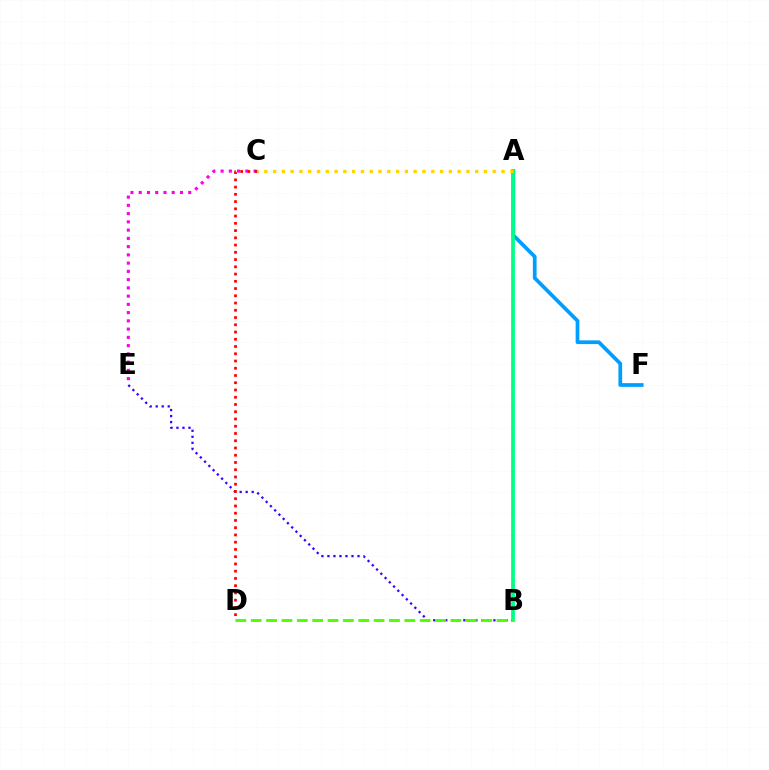{('A', 'F'): [{'color': '#009eff', 'line_style': 'solid', 'thickness': 2.68}], ('B', 'E'): [{'color': '#3700ff', 'line_style': 'dotted', 'thickness': 1.64}], ('A', 'B'): [{'color': '#00ff86', 'line_style': 'solid', 'thickness': 2.72}], ('C', 'E'): [{'color': '#ff00ed', 'line_style': 'dotted', 'thickness': 2.24}], ('B', 'D'): [{'color': '#4fff00', 'line_style': 'dashed', 'thickness': 2.09}], ('C', 'D'): [{'color': '#ff0000', 'line_style': 'dotted', 'thickness': 1.97}], ('A', 'C'): [{'color': '#ffd500', 'line_style': 'dotted', 'thickness': 2.39}]}